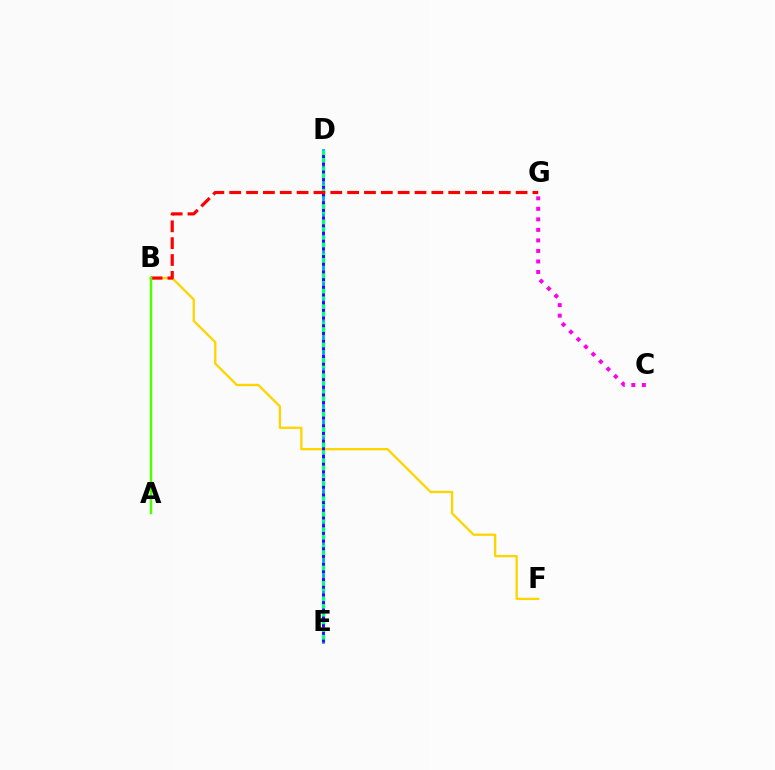{('D', 'E'): [{'color': '#009eff', 'line_style': 'solid', 'thickness': 1.99}, {'color': '#00ff86', 'line_style': 'dashed', 'thickness': 2.33}, {'color': '#3700ff', 'line_style': 'dotted', 'thickness': 2.09}], ('B', 'F'): [{'color': '#ffd500', 'line_style': 'solid', 'thickness': 1.67}], ('C', 'G'): [{'color': '#ff00ed', 'line_style': 'dotted', 'thickness': 2.86}], ('B', 'G'): [{'color': '#ff0000', 'line_style': 'dashed', 'thickness': 2.29}], ('A', 'B'): [{'color': '#4fff00', 'line_style': 'solid', 'thickness': 1.79}]}